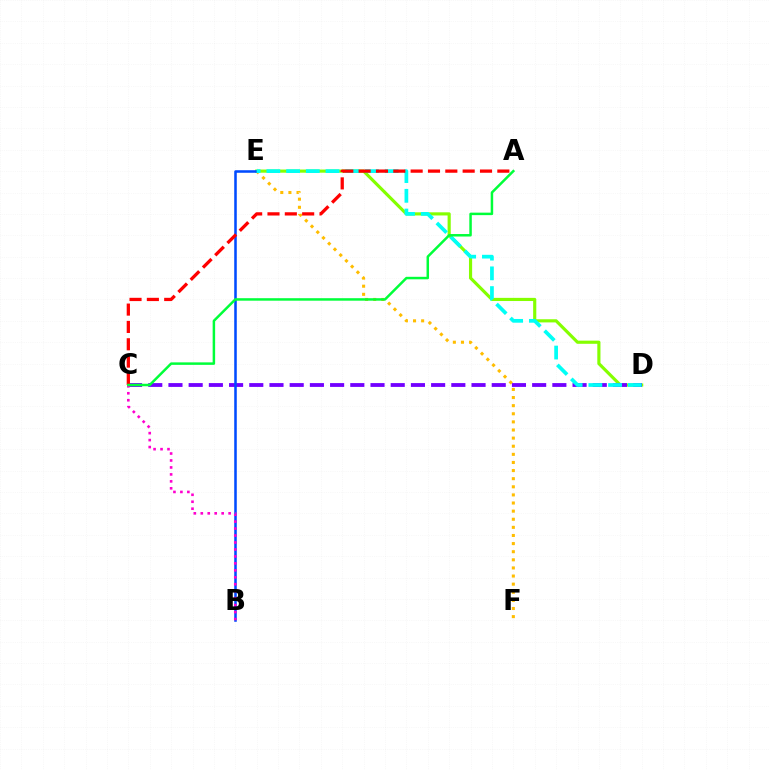{('E', 'F'): [{'color': '#ffbd00', 'line_style': 'dotted', 'thickness': 2.2}], ('D', 'E'): [{'color': '#84ff00', 'line_style': 'solid', 'thickness': 2.27}, {'color': '#00fff6', 'line_style': 'dashed', 'thickness': 2.68}], ('C', 'D'): [{'color': '#7200ff', 'line_style': 'dashed', 'thickness': 2.74}], ('B', 'E'): [{'color': '#004bff', 'line_style': 'solid', 'thickness': 1.83}], ('B', 'C'): [{'color': '#ff00cf', 'line_style': 'dotted', 'thickness': 1.89}], ('A', 'C'): [{'color': '#ff0000', 'line_style': 'dashed', 'thickness': 2.36}, {'color': '#00ff39', 'line_style': 'solid', 'thickness': 1.79}]}